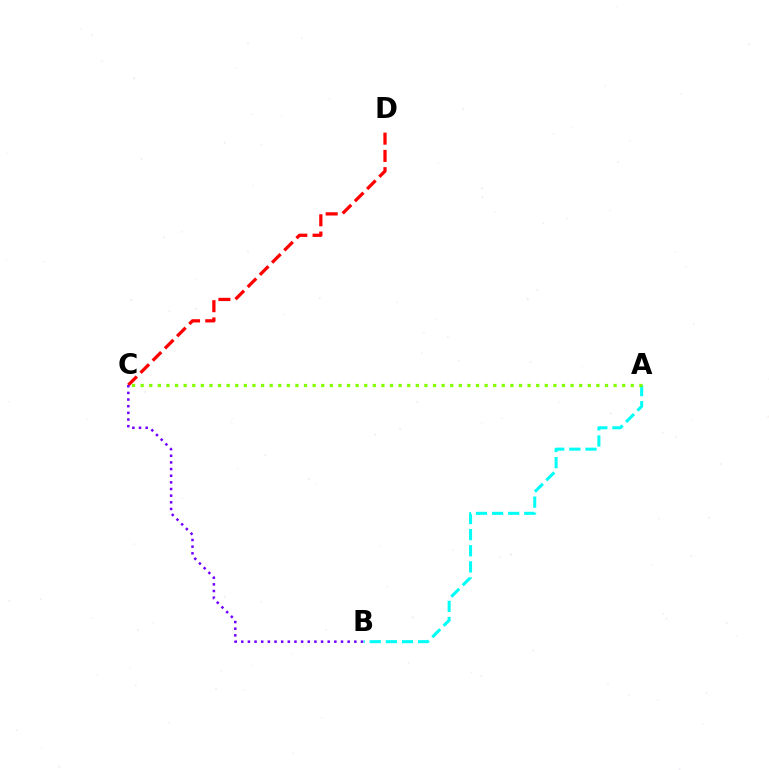{('A', 'B'): [{'color': '#00fff6', 'line_style': 'dashed', 'thickness': 2.19}], ('C', 'D'): [{'color': '#ff0000', 'line_style': 'dashed', 'thickness': 2.34}], ('B', 'C'): [{'color': '#7200ff', 'line_style': 'dotted', 'thickness': 1.81}], ('A', 'C'): [{'color': '#84ff00', 'line_style': 'dotted', 'thickness': 2.34}]}